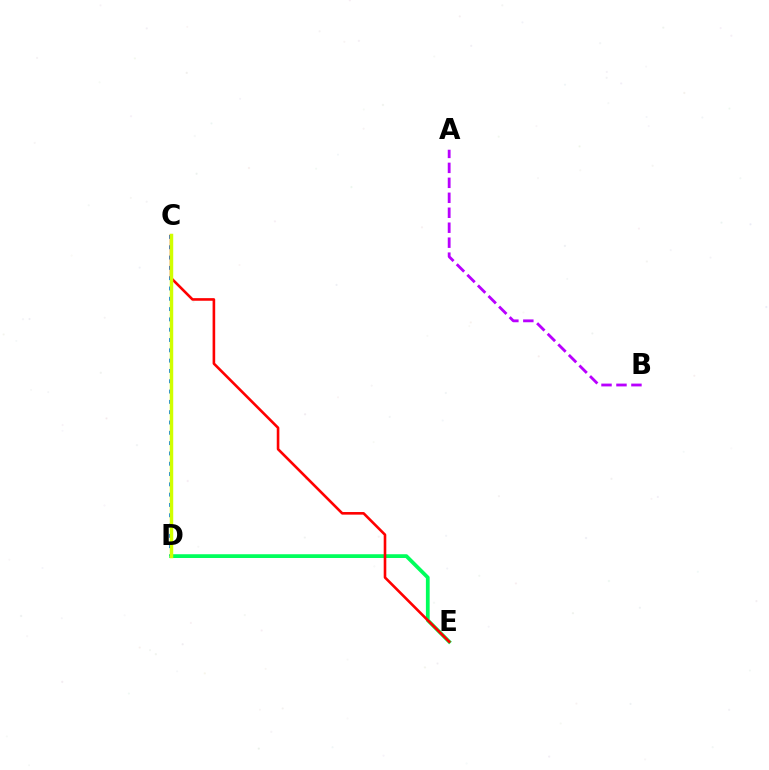{('C', 'D'): [{'color': '#0074ff', 'line_style': 'dotted', 'thickness': 2.8}, {'color': '#d1ff00', 'line_style': 'solid', 'thickness': 2.48}], ('D', 'E'): [{'color': '#00ff5c', 'line_style': 'solid', 'thickness': 2.71}], ('C', 'E'): [{'color': '#ff0000', 'line_style': 'solid', 'thickness': 1.88}], ('A', 'B'): [{'color': '#b900ff', 'line_style': 'dashed', 'thickness': 2.03}]}